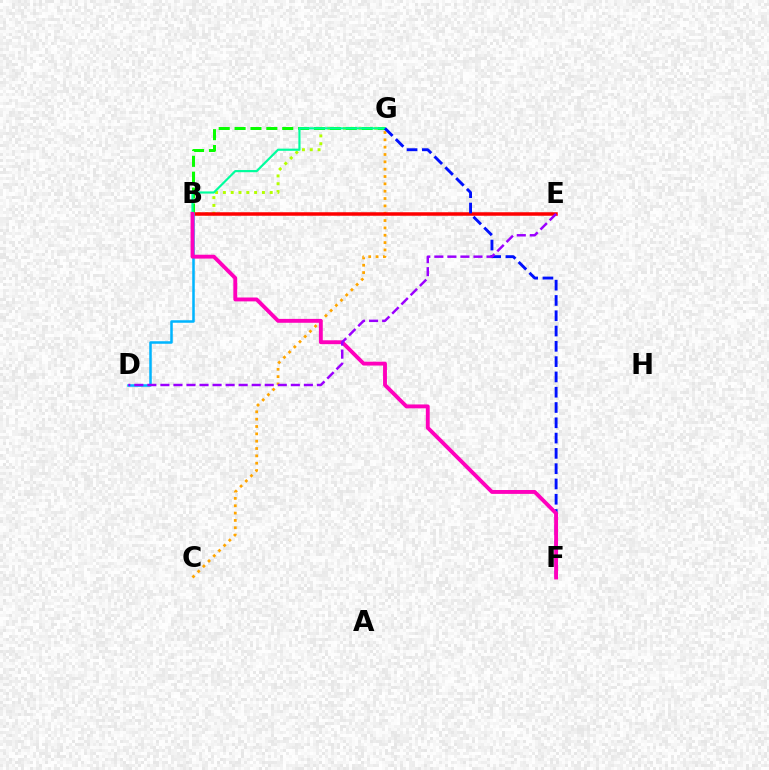{('C', 'G'): [{'color': '#ffa500', 'line_style': 'dotted', 'thickness': 1.99}], ('B', 'G'): [{'color': '#b3ff00', 'line_style': 'dotted', 'thickness': 2.12}, {'color': '#08ff00', 'line_style': 'dashed', 'thickness': 2.16}, {'color': '#00ff9d', 'line_style': 'solid', 'thickness': 1.57}], ('B', 'E'): [{'color': '#ff0000', 'line_style': 'solid', 'thickness': 2.52}], ('B', 'D'): [{'color': '#00b5ff', 'line_style': 'solid', 'thickness': 1.81}], ('F', 'G'): [{'color': '#0010ff', 'line_style': 'dashed', 'thickness': 2.08}], ('B', 'F'): [{'color': '#ff00bd', 'line_style': 'solid', 'thickness': 2.79}], ('D', 'E'): [{'color': '#9b00ff', 'line_style': 'dashed', 'thickness': 1.77}]}